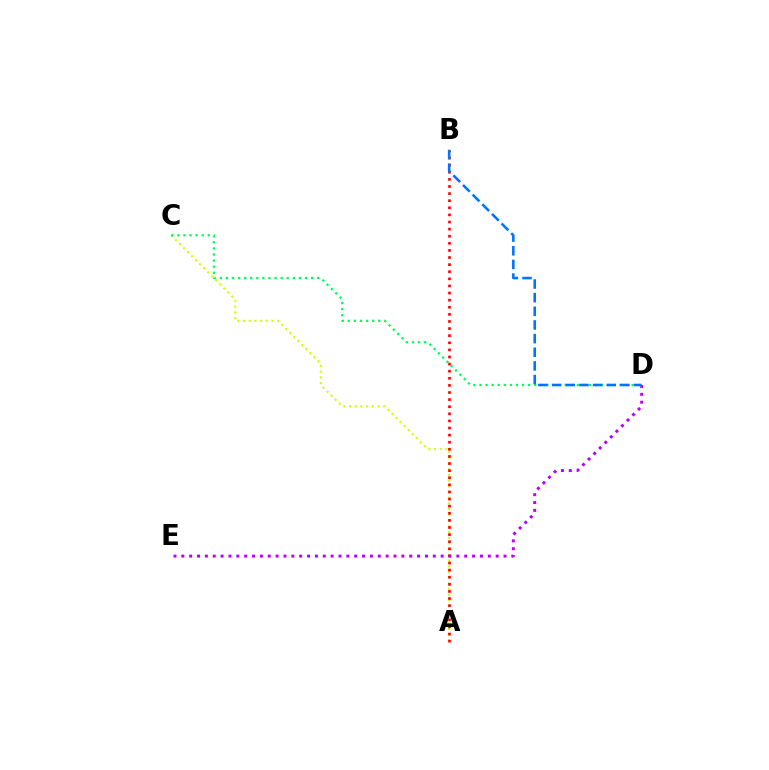{('A', 'C'): [{'color': '#d1ff00', 'line_style': 'dotted', 'thickness': 1.55}], ('C', 'D'): [{'color': '#00ff5c', 'line_style': 'dotted', 'thickness': 1.65}], ('A', 'B'): [{'color': '#ff0000', 'line_style': 'dotted', 'thickness': 1.93}], ('D', 'E'): [{'color': '#b900ff', 'line_style': 'dotted', 'thickness': 2.14}], ('B', 'D'): [{'color': '#0074ff', 'line_style': 'dashed', 'thickness': 1.85}]}